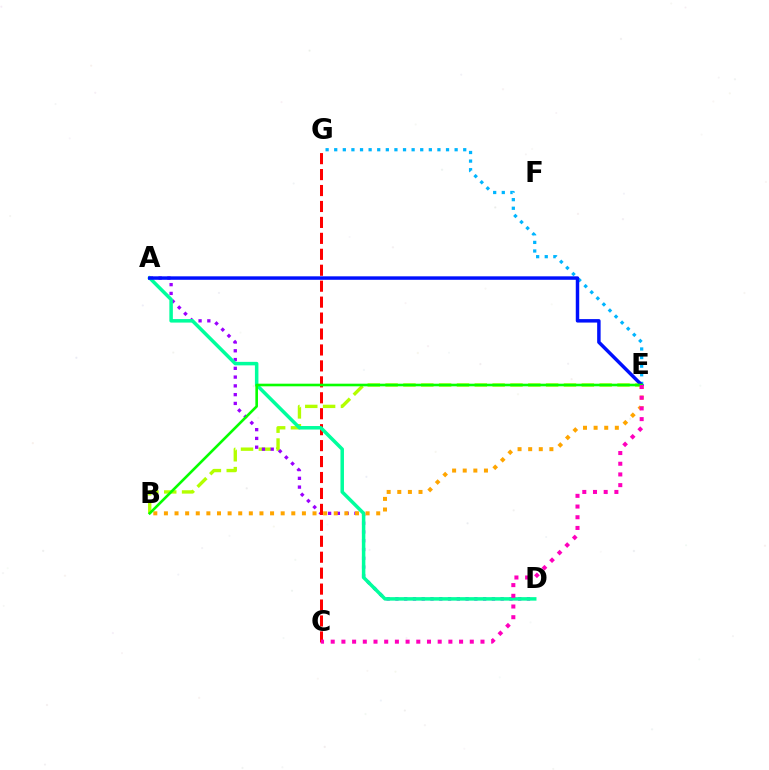{('B', 'E'): [{'color': '#b3ff00', 'line_style': 'dashed', 'thickness': 2.42}, {'color': '#ffa500', 'line_style': 'dotted', 'thickness': 2.88}, {'color': '#08ff00', 'line_style': 'solid', 'thickness': 1.89}], ('E', 'G'): [{'color': '#00b5ff', 'line_style': 'dotted', 'thickness': 2.34}], ('A', 'D'): [{'color': '#9b00ff', 'line_style': 'dotted', 'thickness': 2.38}, {'color': '#00ff9d', 'line_style': 'solid', 'thickness': 2.53}], ('C', 'G'): [{'color': '#ff0000', 'line_style': 'dashed', 'thickness': 2.17}], ('A', 'E'): [{'color': '#0010ff', 'line_style': 'solid', 'thickness': 2.49}], ('C', 'E'): [{'color': '#ff00bd', 'line_style': 'dotted', 'thickness': 2.91}]}